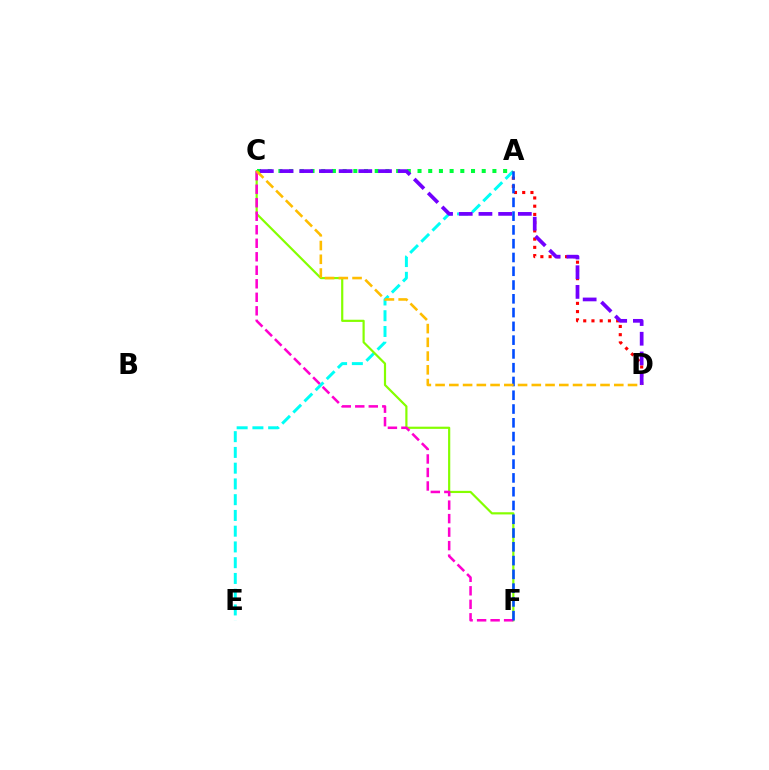{('A', 'E'): [{'color': '#00fff6', 'line_style': 'dashed', 'thickness': 2.14}], ('C', 'F'): [{'color': '#84ff00', 'line_style': 'solid', 'thickness': 1.58}, {'color': '#ff00cf', 'line_style': 'dashed', 'thickness': 1.83}], ('A', 'D'): [{'color': '#ff0000', 'line_style': 'dotted', 'thickness': 2.24}], ('A', 'C'): [{'color': '#00ff39', 'line_style': 'dotted', 'thickness': 2.91}], ('A', 'F'): [{'color': '#004bff', 'line_style': 'dashed', 'thickness': 1.87}], ('C', 'D'): [{'color': '#7200ff', 'line_style': 'dashed', 'thickness': 2.68}, {'color': '#ffbd00', 'line_style': 'dashed', 'thickness': 1.87}]}